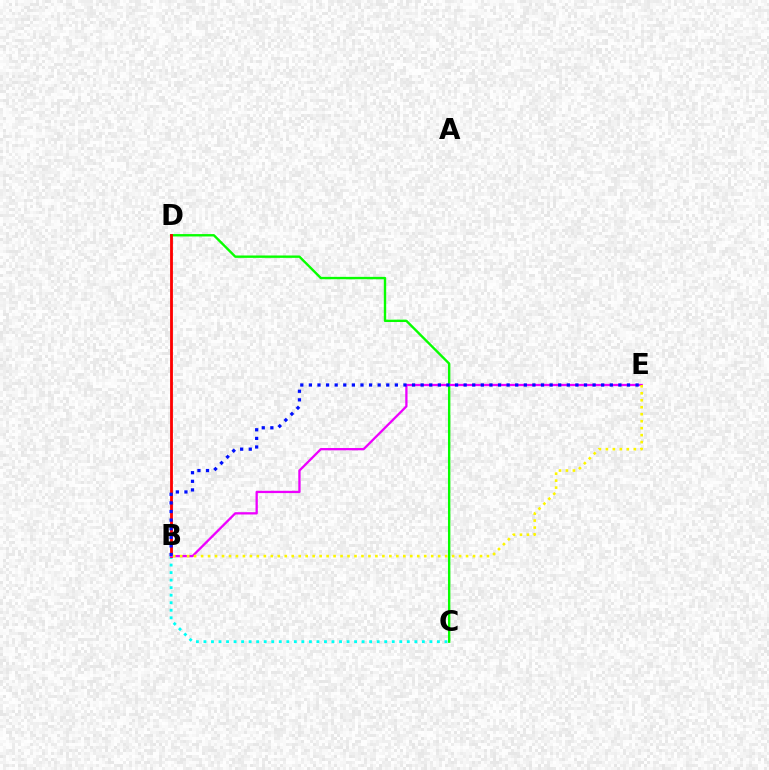{('B', 'C'): [{'color': '#00fff6', 'line_style': 'dotted', 'thickness': 2.05}], ('C', 'D'): [{'color': '#08ff00', 'line_style': 'solid', 'thickness': 1.72}], ('B', 'D'): [{'color': '#ff0000', 'line_style': 'solid', 'thickness': 2.04}], ('B', 'E'): [{'color': '#ee00ff', 'line_style': 'solid', 'thickness': 1.65}, {'color': '#0010ff', 'line_style': 'dotted', 'thickness': 2.34}, {'color': '#fcf500', 'line_style': 'dotted', 'thickness': 1.89}]}